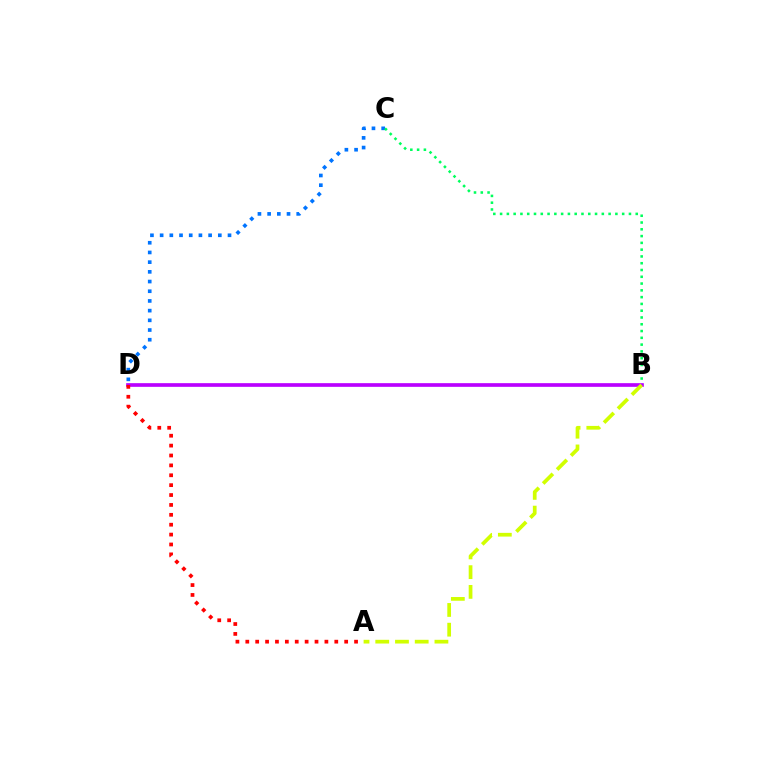{('C', 'D'): [{'color': '#0074ff', 'line_style': 'dotted', 'thickness': 2.63}], ('B', 'C'): [{'color': '#00ff5c', 'line_style': 'dotted', 'thickness': 1.84}], ('B', 'D'): [{'color': '#b900ff', 'line_style': 'solid', 'thickness': 2.64}], ('A', 'B'): [{'color': '#d1ff00', 'line_style': 'dashed', 'thickness': 2.68}], ('A', 'D'): [{'color': '#ff0000', 'line_style': 'dotted', 'thickness': 2.69}]}